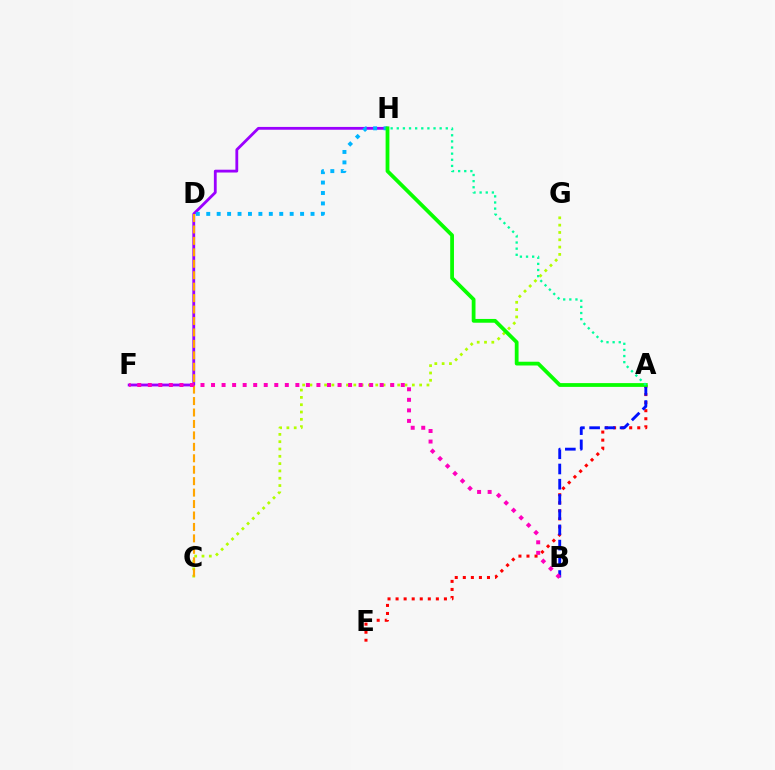{('C', 'G'): [{'color': '#b3ff00', 'line_style': 'dotted', 'thickness': 1.99}], ('F', 'H'): [{'color': '#9b00ff', 'line_style': 'solid', 'thickness': 2.02}], ('A', 'E'): [{'color': '#ff0000', 'line_style': 'dotted', 'thickness': 2.19}], ('C', 'D'): [{'color': '#ffa500', 'line_style': 'dashed', 'thickness': 1.55}], ('A', 'B'): [{'color': '#0010ff', 'line_style': 'dashed', 'thickness': 2.07}], ('B', 'F'): [{'color': '#ff00bd', 'line_style': 'dotted', 'thickness': 2.86}], ('D', 'H'): [{'color': '#00b5ff', 'line_style': 'dotted', 'thickness': 2.83}], ('A', 'H'): [{'color': '#08ff00', 'line_style': 'solid', 'thickness': 2.72}, {'color': '#00ff9d', 'line_style': 'dotted', 'thickness': 1.66}]}